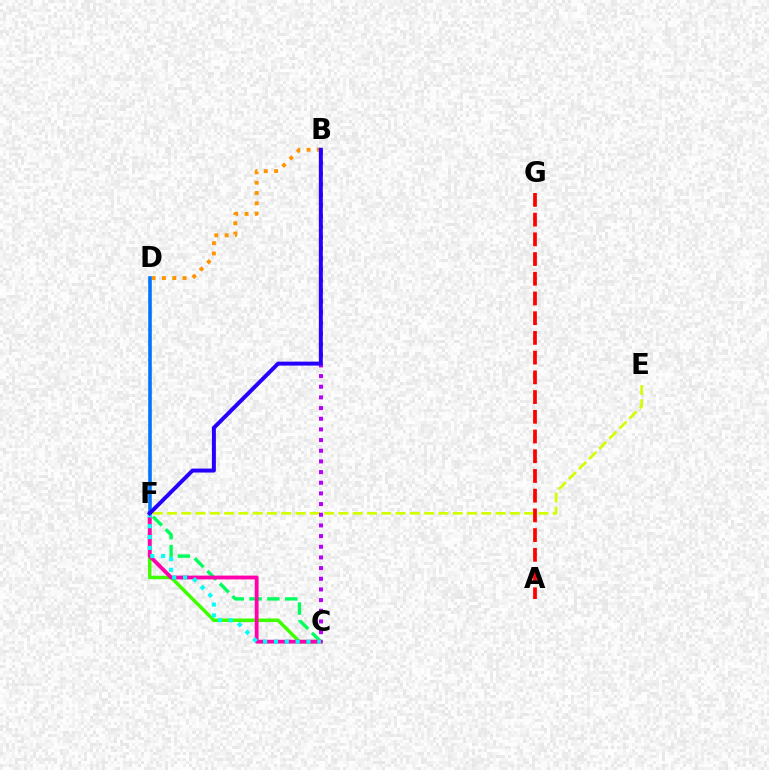{('C', 'F'): [{'color': '#00ff5c', 'line_style': 'dashed', 'thickness': 2.43}, {'color': '#3dff00', 'line_style': 'solid', 'thickness': 2.51}, {'color': '#ff00ac', 'line_style': 'solid', 'thickness': 2.75}, {'color': '#00fff6', 'line_style': 'dotted', 'thickness': 2.94}], ('E', 'F'): [{'color': '#d1ff00', 'line_style': 'dashed', 'thickness': 1.94}], ('B', 'C'): [{'color': '#b900ff', 'line_style': 'dotted', 'thickness': 2.9}], ('A', 'G'): [{'color': '#ff0000', 'line_style': 'dashed', 'thickness': 2.68}], ('B', 'D'): [{'color': '#ff9400', 'line_style': 'dotted', 'thickness': 2.81}], ('D', 'F'): [{'color': '#0074ff', 'line_style': 'solid', 'thickness': 2.59}], ('B', 'F'): [{'color': '#2500ff', 'line_style': 'solid', 'thickness': 2.85}]}